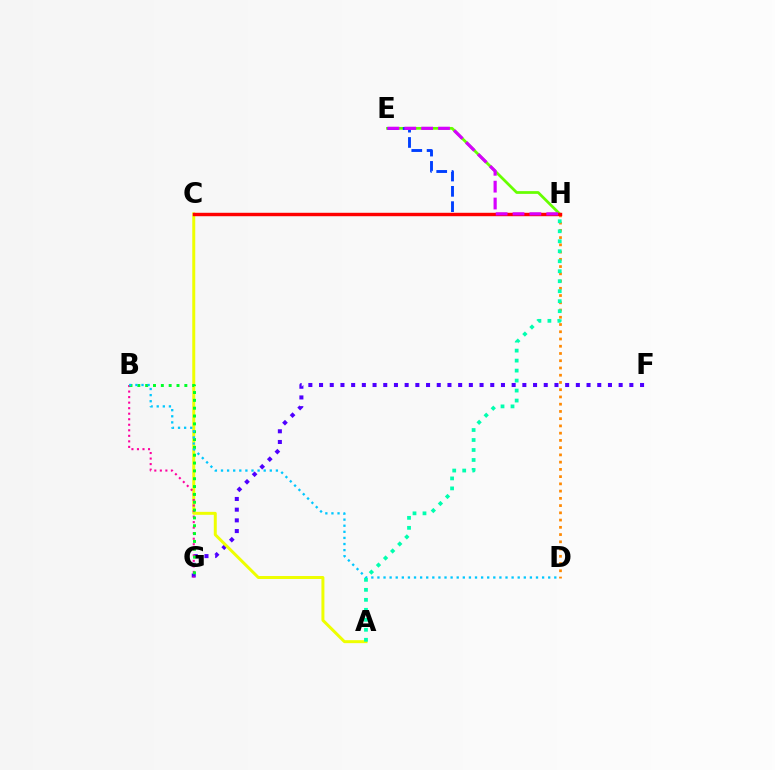{('E', 'H'): [{'color': '#66ff00', 'line_style': 'solid', 'thickness': 1.97}, {'color': '#003fff', 'line_style': 'dashed', 'thickness': 2.08}, {'color': '#d600ff', 'line_style': 'dashed', 'thickness': 2.29}], ('F', 'G'): [{'color': '#4f00ff', 'line_style': 'dotted', 'thickness': 2.91}], ('A', 'C'): [{'color': '#eeff00', 'line_style': 'solid', 'thickness': 2.14}], ('D', 'H'): [{'color': '#ff8800', 'line_style': 'dotted', 'thickness': 1.97}], ('B', 'G'): [{'color': '#ff00a0', 'line_style': 'dotted', 'thickness': 1.5}, {'color': '#00ff27', 'line_style': 'dotted', 'thickness': 2.13}], ('C', 'H'): [{'color': '#ff0000', 'line_style': 'solid', 'thickness': 2.46}], ('B', 'D'): [{'color': '#00c7ff', 'line_style': 'dotted', 'thickness': 1.66}], ('A', 'H'): [{'color': '#00ffaf', 'line_style': 'dotted', 'thickness': 2.71}]}